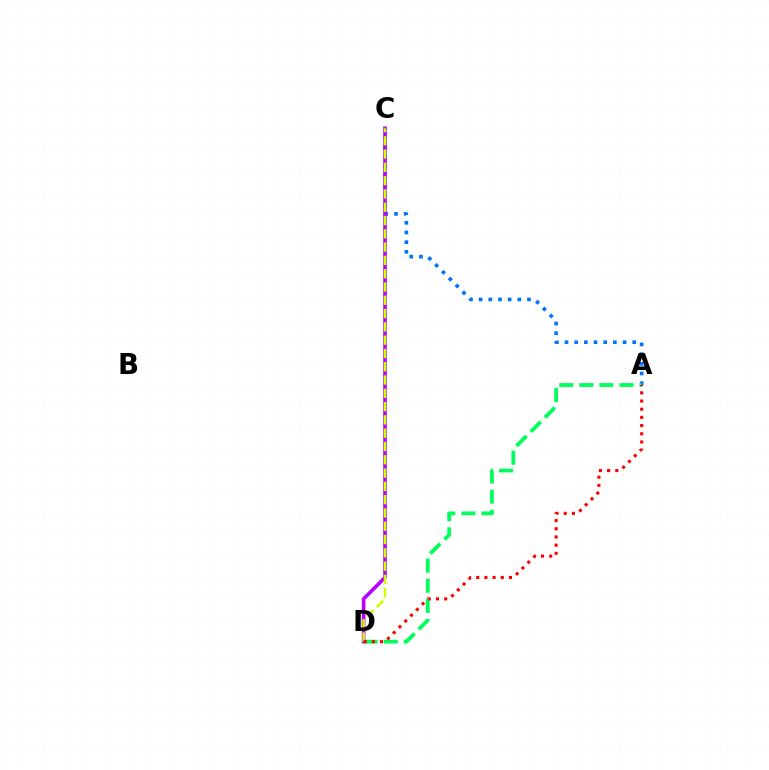{('A', 'C'): [{'color': '#0074ff', 'line_style': 'dotted', 'thickness': 2.63}], ('C', 'D'): [{'color': '#b900ff', 'line_style': 'solid', 'thickness': 2.61}, {'color': '#d1ff00', 'line_style': 'dashed', 'thickness': 1.81}], ('A', 'D'): [{'color': '#00ff5c', 'line_style': 'dashed', 'thickness': 2.73}, {'color': '#ff0000', 'line_style': 'dotted', 'thickness': 2.22}]}